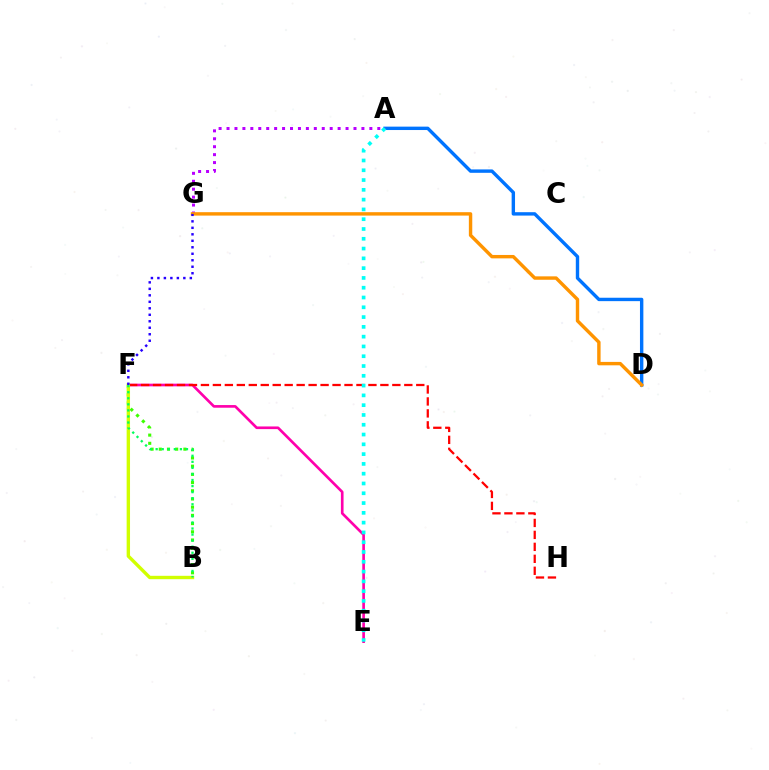{('E', 'F'): [{'color': '#ff00ac', 'line_style': 'solid', 'thickness': 1.91}], ('A', 'D'): [{'color': '#0074ff', 'line_style': 'solid', 'thickness': 2.44}], ('A', 'G'): [{'color': '#b900ff', 'line_style': 'dotted', 'thickness': 2.16}], ('D', 'G'): [{'color': '#ff9400', 'line_style': 'solid', 'thickness': 2.45}], ('F', 'H'): [{'color': '#ff0000', 'line_style': 'dashed', 'thickness': 1.63}], ('B', 'F'): [{'color': '#3dff00', 'line_style': 'dotted', 'thickness': 2.23}, {'color': '#d1ff00', 'line_style': 'solid', 'thickness': 2.43}, {'color': '#00ff5c', 'line_style': 'dotted', 'thickness': 1.65}], ('F', 'G'): [{'color': '#2500ff', 'line_style': 'dotted', 'thickness': 1.76}], ('A', 'E'): [{'color': '#00fff6', 'line_style': 'dotted', 'thickness': 2.66}]}